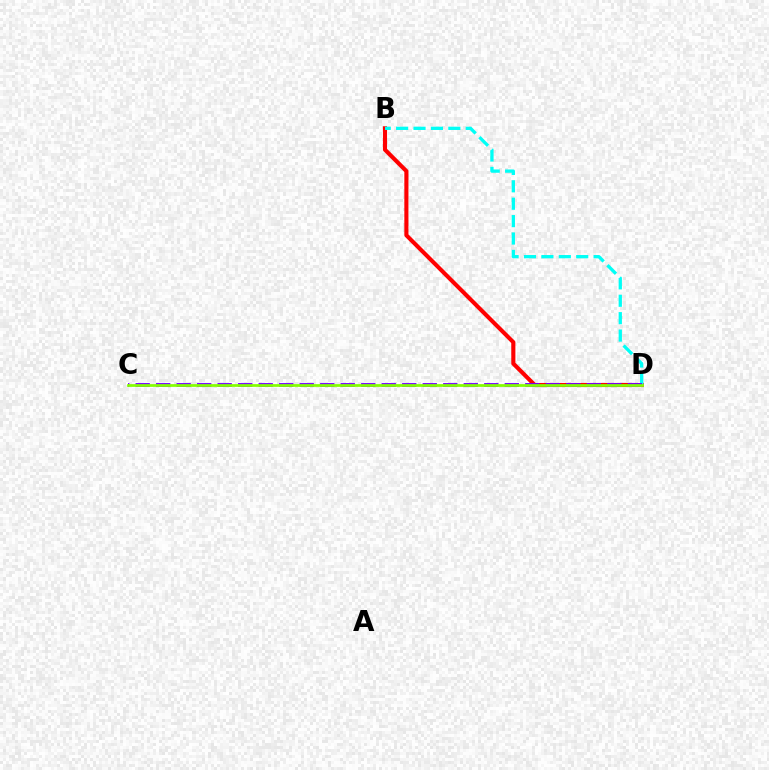{('B', 'D'): [{'color': '#ff0000', 'line_style': 'solid', 'thickness': 2.95}, {'color': '#00fff6', 'line_style': 'dashed', 'thickness': 2.36}], ('C', 'D'): [{'color': '#7200ff', 'line_style': 'dashed', 'thickness': 2.79}, {'color': '#84ff00', 'line_style': 'solid', 'thickness': 1.96}]}